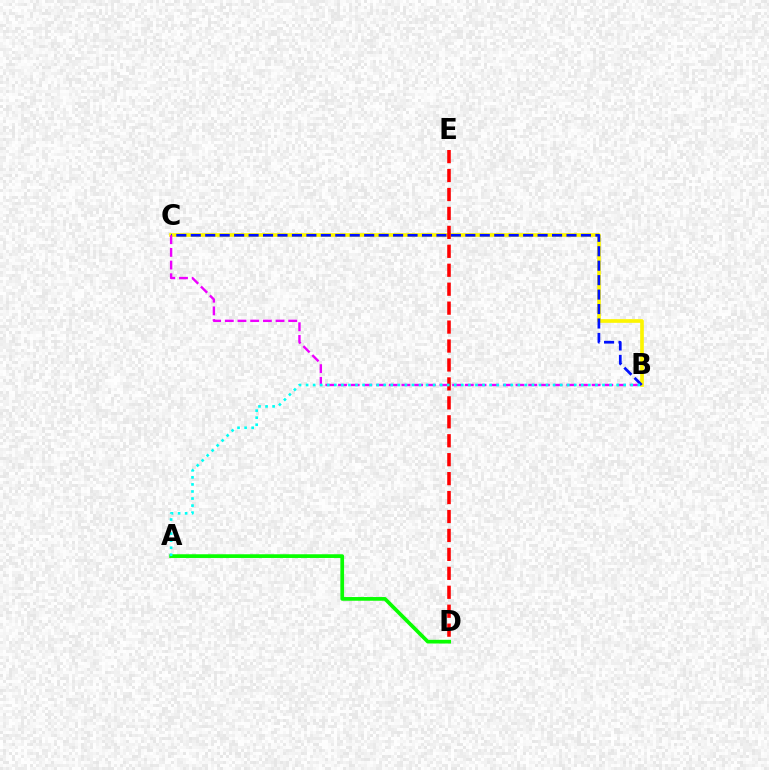{('A', 'D'): [{'color': '#08ff00', 'line_style': 'solid', 'thickness': 2.67}], ('B', 'C'): [{'color': '#fcf500', 'line_style': 'solid', 'thickness': 2.64}, {'color': '#0010ff', 'line_style': 'dashed', 'thickness': 1.96}, {'color': '#ee00ff', 'line_style': 'dashed', 'thickness': 1.72}], ('D', 'E'): [{'color': '#ff0000', 'line_style': 'dashed', 'thickness': 2.57}], ('A', 'B'): [{'color': '#00fff6', 'line_style': 'dotted', 'thickness': 1.92}]}